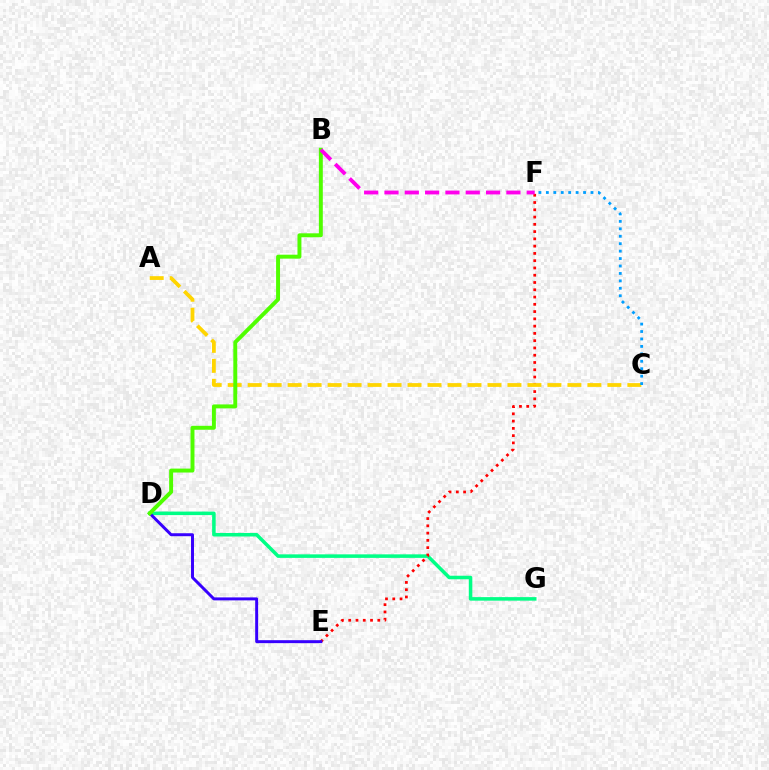{('D', 'G'): [{'color': '#00ff86', 'line_style': 'solid', 'thickness': 2.54}], ('E', 'F'): [{'color': '#ff0000', 'line_style': 'dotted', 'thickness': 1.98}], ('A', 'C'): [{'color': '#ffd500', 'line_style': 'dashed', 'thickness': 2.71}], ('D', 'E'): [{'color': '#3700ff', 'line_style': 'solid', 'thickness': 2.13}], ('B', 'D'): [{'color': '#4fff00', 'line_style': 'solid', 'thickness': 2.83}], ('C', 'F'): [{'color': '#009eff', 'line_style': 'dotted', 'thickness': 2.02}], ('B', 'F'): [{'color': '#ff00ed', 'line_style': 'dashed', 'thickness': 2.76}]}